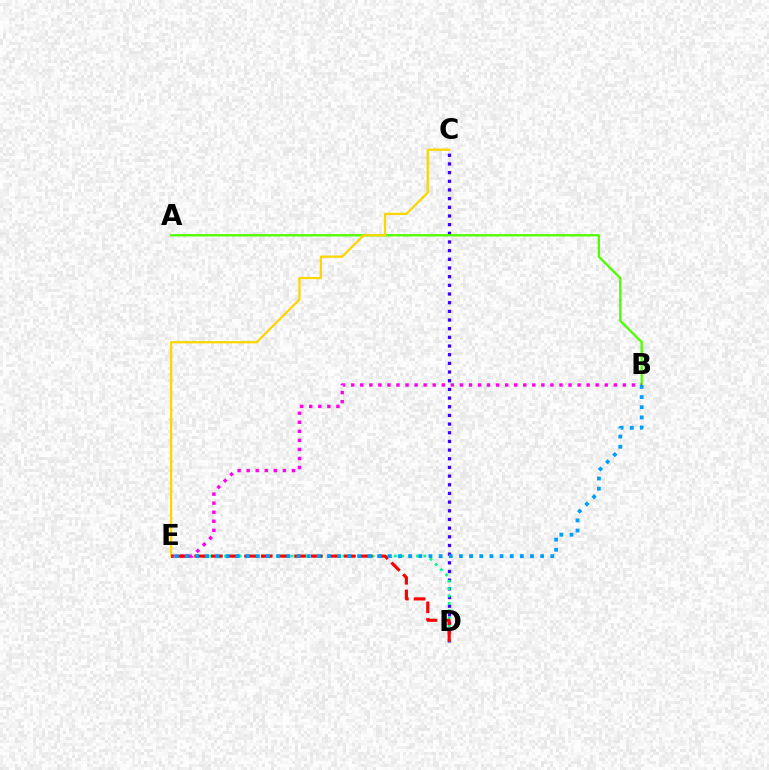{('C', 'D'): [{'color': '#3700ff', 'line_style': 'dotted', 'thickness': 2.36}], ('A', 'B'): [{'color': '#4fff00', 'line_style': 'solid', 'thickness': 1.67}], ('D', 'E'): [{'color': '#00ff86', 'line_style': 'dotted', 'thickness': 2.01}, {'color': '#ff0000', 'line_style': 'dashed', 'thickness': 2.26}], ('B', 'E'): [{'color': '#ff00ed', 'line_style': 'dotted', 'thickness': 2.46}, {'color': '#009eff', 'line_style': 'dotted', 'thickness': 2.76}], ('C', 'E'): [{'color': '#ffd500', 'line_style': 'solid', 'thickness': 1.62}]}